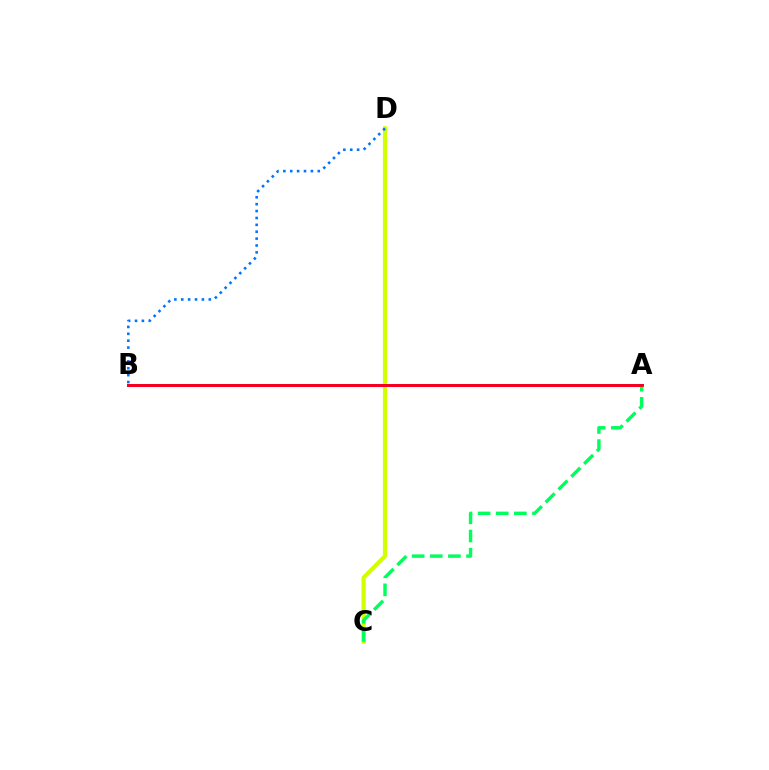{('C', 'D'): [{'color': '#d1ff00', 'line_style': 'solid', 'thickness': 3.0}], ('A', 'B'): [{'color': '#b900ff', 'line_style': 'solid', 'thickness': 2.16}, {'color': '#ff0000', 'line_style': 'solid', 'thickness': 1.96}], ('A', 'C'): [{'color': '#00ff5c', 'line_style': 'dashed', 'thickness': 2.46}], ('B', 'D'): [{'color': '#0074ff', 'line_style': 'dotted', 'thickness': 1.87}]}